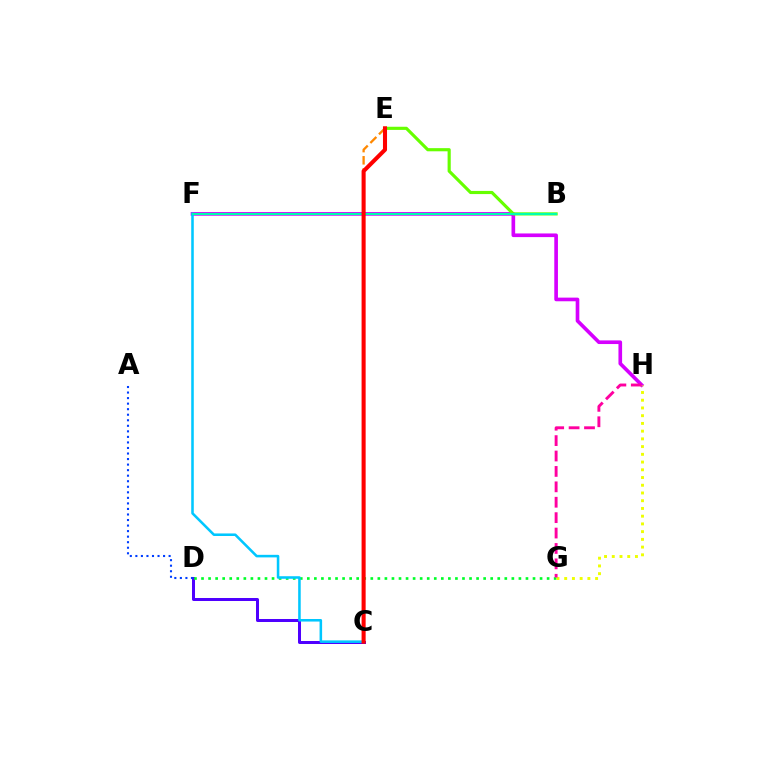{('C', 'D'): [{'color': '#4f00ff', 'line_style': 'solid', 'thickness': 2.17}], ('D', 'G'): [{'color': '#00ff27', 'line_style': 'dotted', 'thickness': 1.92}], ('F', 'H'): [{'color': '#d600ff', 'line_style': 'solid', 'thickness': 2.63}], ('A', 'D'): [{'color': '#003fff', 'line_style': 'dotted', 'thickness': 1.51}], ('C', 'F'): [{'color': '#00c7ff', 'line_style': 'solid', 'thickness': 1.84}], ('B', 'E'): [{'color': '#66ff00', 'line_style': 'solid', 'thickness': 2.27}], ('C', 'E'): [{'color': '#ff8800', 'line_style': 'dashed', 'thickness': 1.66}, {'color': '#ff0000', 'line_style': 'solid', 'thickness': 2.93}], ('G', 'H'): [{'color': '#eeff00', 'line_style': 'dotted', 'thickness': 2.1}, {'color': '#ff00a0', 'line_style': 'dashed', 'thickness': 2.09}], ('B', 'F'): [{'color': '#00ffaf', 'line_style': 'solid', 'thickness': 1.54}]}